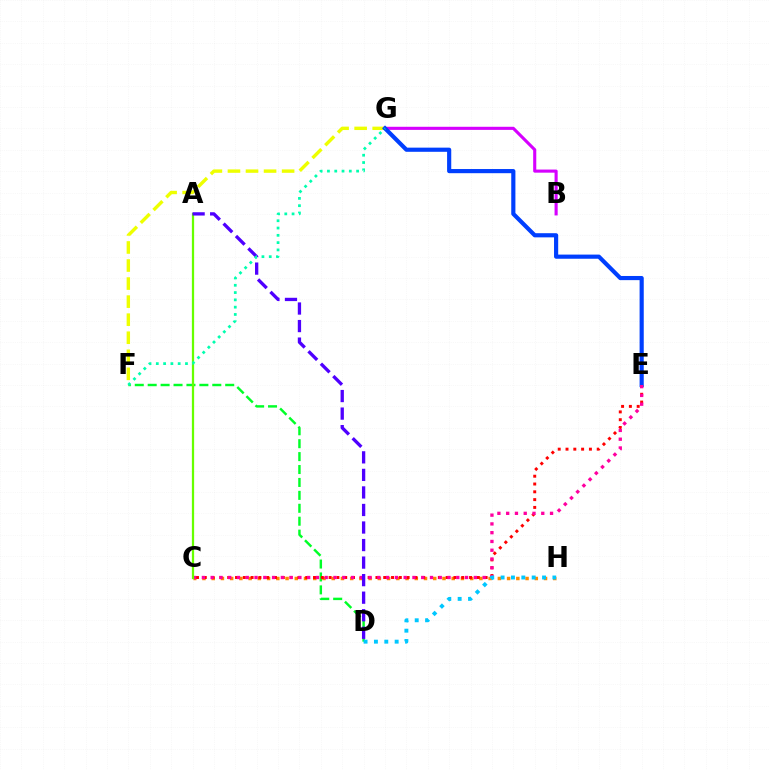{('D', 'F'): [{'color': '#00ff27', 'line_style': 'dashed', 'thickness': 1.76}], ('F', 'G'): [{'color': '#eeff00', 'line_style': 'dashed', 'thickness': 2.45}, {'color': '#00ffaf', 'line_style': 'dotted', 'thickness': 1.98}], ('C', 'H'): [{'color': '#ff8800', 'line_style': 'dotted', 'thickness': 2.51}], ('C', 'E'): [{'color': '#ff0000', 'line_style': 'dotted', 'thickness': 2.12}, {'color': '#ff00a0', 'line_style': 'dotted', 'thickness': 2.38}], ('B', 'G'): [{'color': '#d600ff', 'line_style': 'solid', 'thickness': 2.23}], ('E', 'G'): [{'color': '#003fff', 'line_style': 'solid', 'thickness': 2.99}], ('D', 'H'): [{'color': '#00c7ff', 'line_style': 'dotted', 'thickness': 2.82}], ('A', 'C'): [{'color': '#66ff00', 'line_style': 'solid', 'thickness': 1.62}], ('A', 'D'): [{'color': '#4f00ff', 'line_style': 'dashed', 'thickness': 2.38}]}